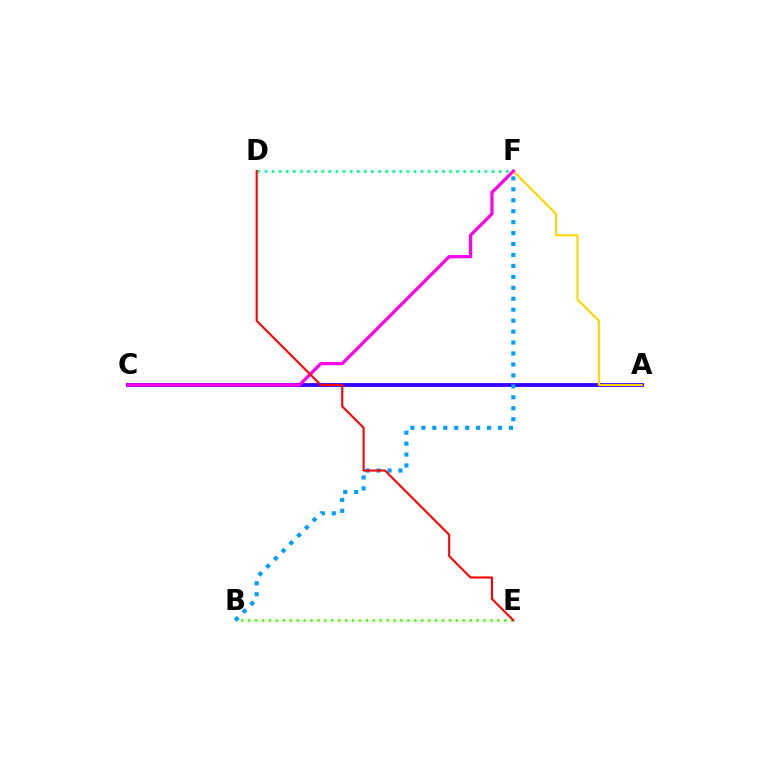{('A', 'C'): [{'color': '#3700ff', 'line_style': 'solid', 'thickness': 2.75}], ('B', 'E'): [{'color': '#4fff00', 'line_style': 'dotted', 'thickness': 1.88}], ('D', 'F'): [{'color': '#00ff86', 'line_style': 'dotted', 'thickness': 1.93}], ('A', 'F'): [{'color': '#ffd500', 'line_style': 'solid', 'thickness': 1.54}], ('B', 'F'): [{'color': '#009eff', 'line_style': 'dotted', 'thickness': 2.97}], ('C', 'F'): [{'color': '#ff00ed', 'line_style': 'solid', 'thickness': 2.32}], ('D', 'E'): [{'color': '#ff0000', 'line_style': 'solid', 'thickness': 1.5}]}